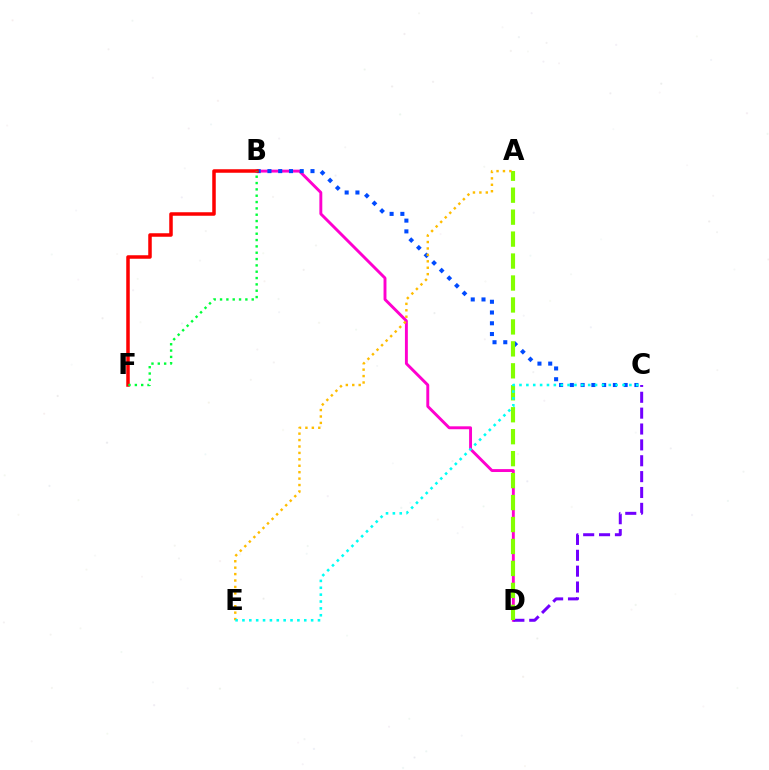{('B', 'D'): [{'color': '#ff00cf', 'line_style': 'solid', 'thickness': 2.1}], ('C', 'D'): [{'color': '#7200ff', 'line_style': 'dashed', 'thickness': 2.16}], ('B', 'C'): [{'color': '#004bff', 'line_style': 'dotted', 'thickness': 2.92}], ('A', 'D'): [{'color': '#84ff00', 'line_style': 'dashed', 'thickness': 2.98}], ('A', 'E'): [{'color': '#ffbd00', 'line_style': 'dotted', 'thickness': 1.75}], ('B', 'F'): [{'color': '#ff0000', 'line_style': 'solid', 'thickness': 2.53}, {'color': '#00ff39', 'line_style': 'dotted', 'thickness': 1.72}], ('C', 'E'): [{'color': '#00fff6', 'line_style': 'dotted', 'thickness': 1.87}]}